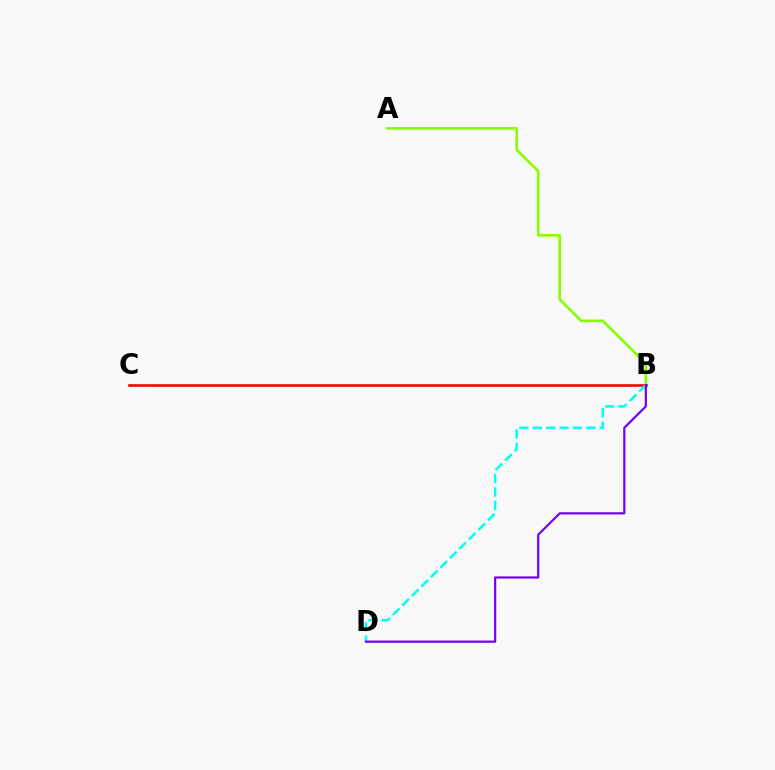{('A', 'B'): [{'color': '#84ff00', 'line_style': 'solid', 'thickness': 1.86}], ('B', 'C'): [{'color': '#ff0000', 'line_style': 'solid', 'thickness': 1.88}], ('B', 'D'): [{'color': '#00fff6', 'line_style': 'dashed', 'thickness': 1.82}, {'color': '#7200ff', 'line_style': 'solid', 'thickness': 1.58}]}